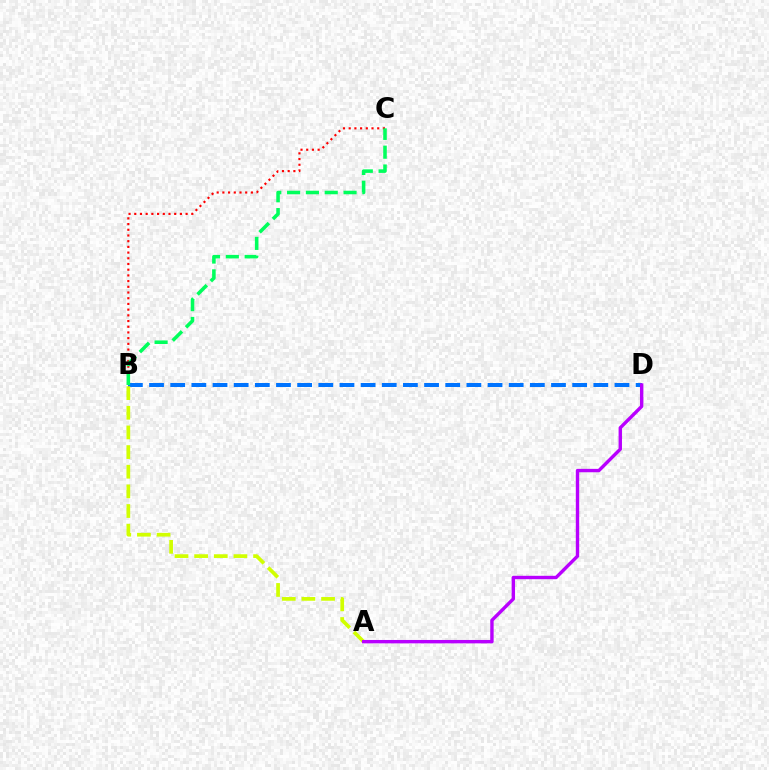{('B', 'D'): [{'color': '#0074ff', 'line_style': 'dashed', 'thickness': 2.87}], ('A', 'B'): [{'color': '#d1ff00', 'line_style': 'dashed', 'thickness': 2.67}], ('A', 'D'): [{'color': '#b900ff', 'line_style': 'solid', 'thickness': 2.44}], ('B', 'C'): [{'color': '#ff0000', 'line_style': 'dotted', 'thickness': 1.55}, {'color': '#00ff5c', 'line_style': 'dashed', 'thickness': 2.56}]}